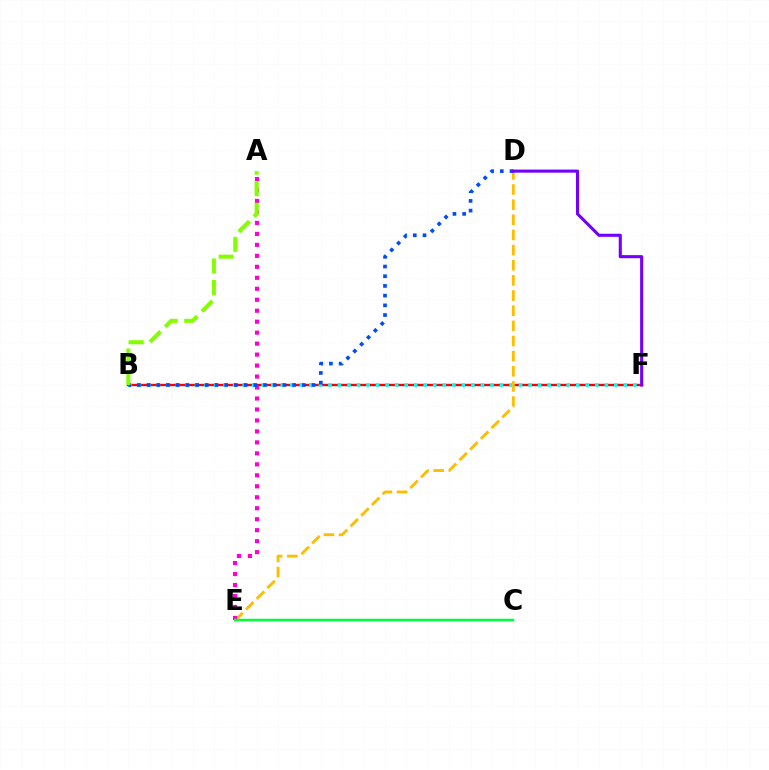{('B', 'F'): [{'color': '#ff0000', 'line_style': 'solid', 'thickness': 1.71}, {'color': '#00fff6', 'line_style': 'dotted', 'thickness': 2.59}], ('D', 'E'): [{'color': '#ffbd00', 'line_style': 'dashed', 'thickness': 2.06}], ('A', 'E'): [{'color': '#ff00cf', 'line_style': 'dotted', 'thickness': 2.98}], ('C', 'E'): [{'color': '#00ff39', 'line_style': 'solid', 'thickness': 1.79}], ('B', 'D'): [{'color': '#004bff', 'line_style': 'dotted', 'thickness': 2.64}], ('A', 'B'): [{'color': '#84ff00', 'line_style': 'dashed', 'thickness': 2.92}], ('D', 'F'): [{'color': '#7200ff', 'line_style': 'solid', 'thickness': 2.22}]}